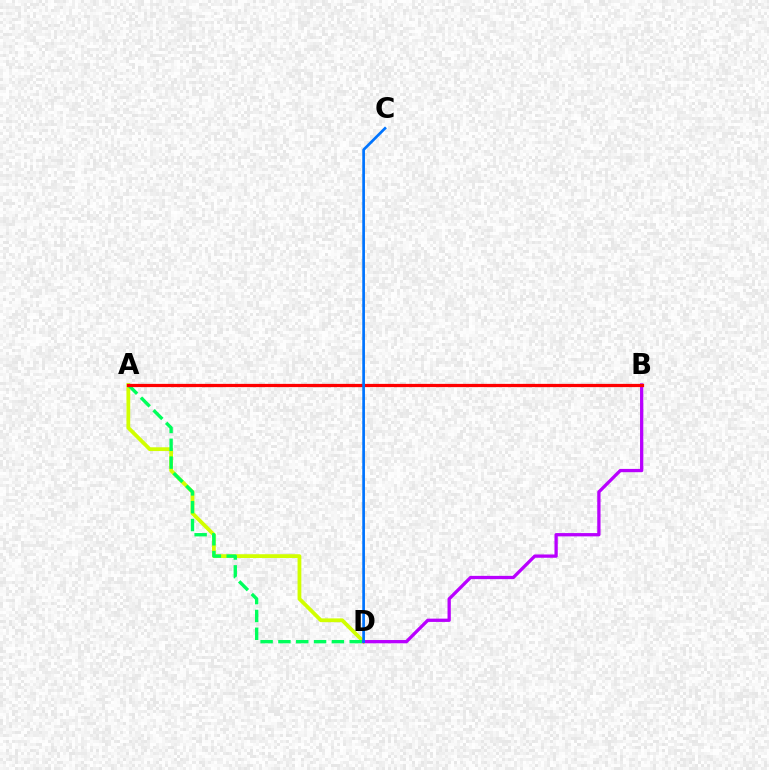{('A', 'D'): [{'color': '#d1ff00', 'line_style': 'solid', 'thickness': 2.72}, {'color': '#00ff5c', 'line_style': 'dashed', 'thickness': 2.42}], ('B', 'D'): [{'color': '#b900ff', 'line_style': 'solid', 'thickness': 2.37}], ('A', 'B'): [{'color': '#ff0000', 'line_style': 'solid', 'thickness': 2.33}], ('C', 'D'): [{'color': '#0074ff', 'line_style': 'solid', 'thickness': 1.94}]}